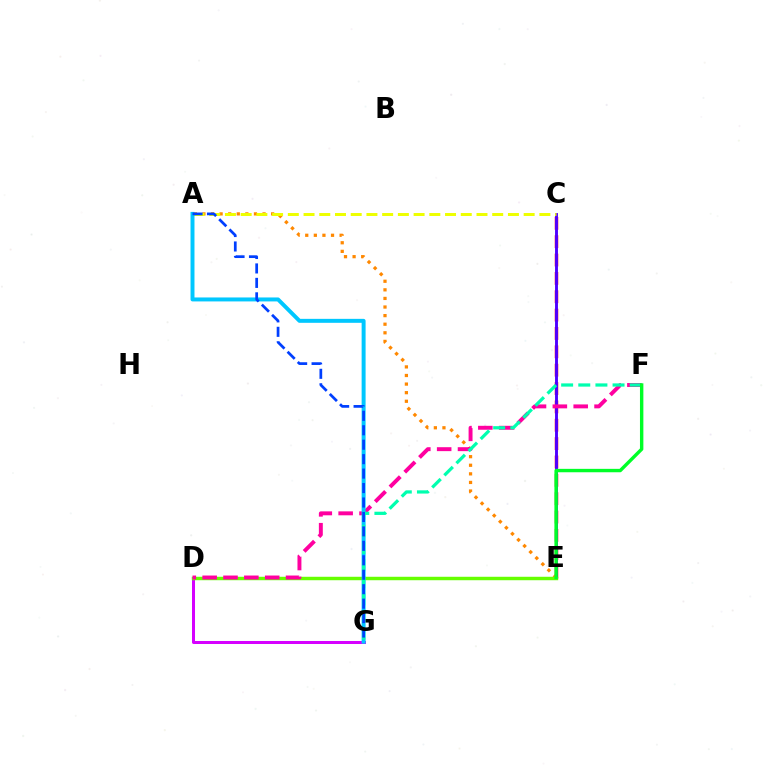{('C', 'E'): [{'color': '#ff0000', 'line_style': 'dashed', 'thickness': 2.49}, {'color': '#4f00ff', 'line_style': 'solid', 'thickness': 2.08}], ('D', 'G'): [{'color': '#d600ff', 'line_style': 'solid', 'thickness': 2.17}], ('A', 'E'): [{'color': '#ff8800', 'line_style': 'dotted', 'thickness': 2.33}], ('D', 'E'): [{'color': '#66ff00', 'line_style': 'solid', 'thickness': 2.48}], ('D', 'F'): [{'color': '#ff00a0', 'line_style': 'dashed', 'thickness': 2.83}], ('A', 'C'): [{'color': '#eeff00', 'line_style': 'dashed', 'thickness': 2.14}], ('A', 'G'): [{'color': '#00c7ff', 'line_style': 'solid', 'thickness': 2.85}, {'color': '#003fff', 'line_style': 'dashed', 'thickness': 1.96}], ('F', 'G'): [{'color': '#00ffaf', 'line_style': 'dashed', 'thickness': 2.33}], ('E', 'F'): [{'color': '#00ff27', 'line_style': 'solid', 'thickness': 2.45}]}